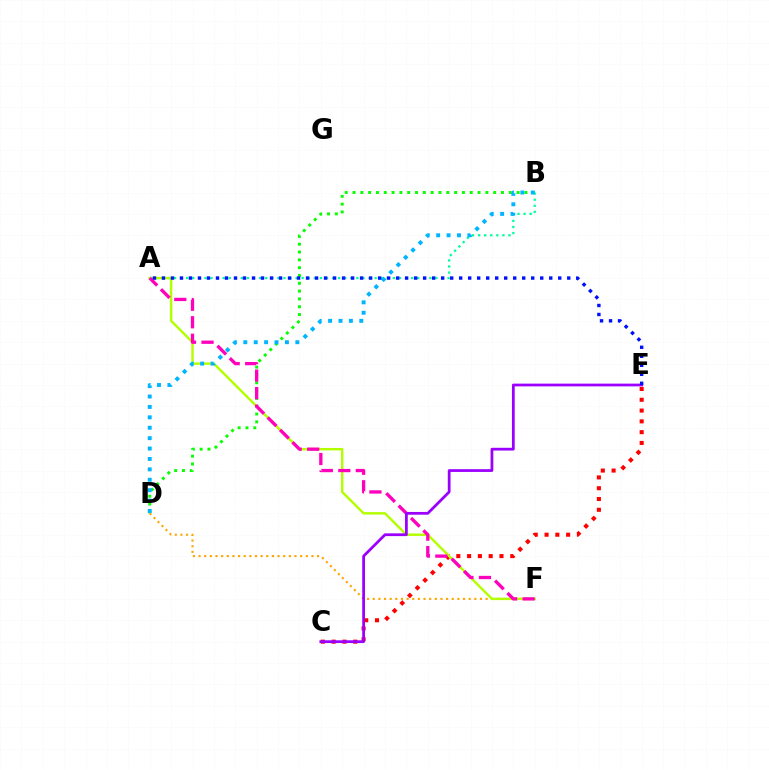{('A', 'B'): [{'color': '#00ff9d', 'line_style': 'dotted', 'thickness': 1.65}], ('B', 'D'): [{'color': '#08ff00', 'line_style': 'dotted', 'thickness': 2.12}, {'color': '#00b5ff', 'line_style': 'dotted', 'thickness': 2.83}], ('D', 'F'): [{'color': '#ffa500', 'line_style': 'dotted', 'thickness': 1.53}], ('C', 'E'): [{'color': '#ff0000', 'line_style': 'dotted', 'thickness': 2.93}, {'color': '#9b00ff', 'line_style': 'solid', 'thickness': 1.99}], ('A', 'F'): [{'color': '#b3ff00', 'line_style': 'solid', 'thickness': 1.74}, {'color': '#ff00bd', 'line_style': 'dashed', 'thickness': 2.38}], ('A', 'E'): [{'color': '#0010ff', 'line_style': 'dotted', 'thickness': 2.45}]}